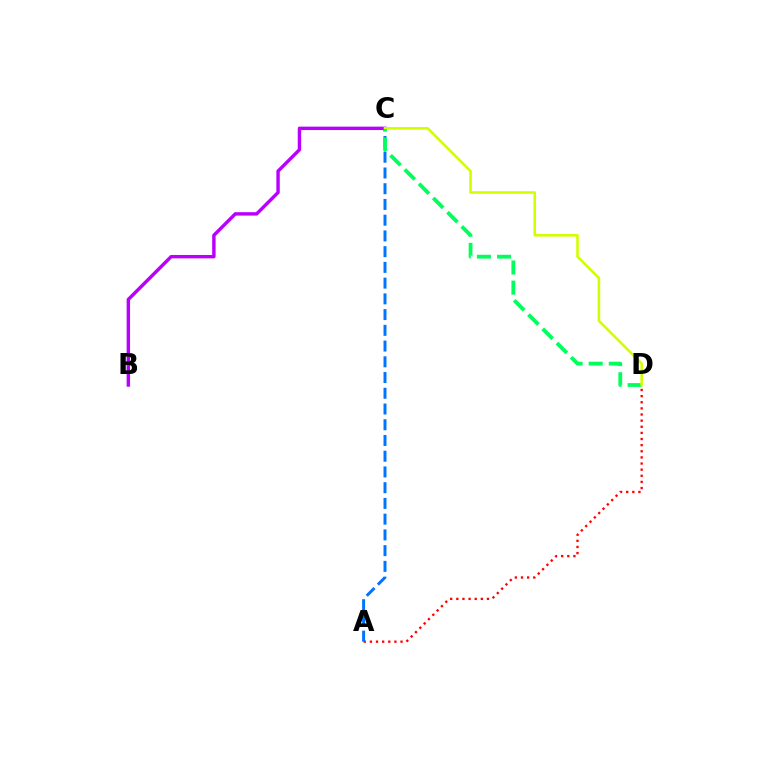{('A', 'D'): [{'color': '#ff0000', 'line_style': 'dotted', 'thickness': 1.66}], ('A', 'C'): [{'color': '#0074ff', 'line_style': 'dashed', 'thickness': 2.14}], ('C', 'D'): [{'color': '#00ff5c', 'line_style': 'dashed', 'thickness': 2.73}, {'color': '#d1ff00', 'line_style': 'solid', 'thickness': 1.87}], ('B', 'C'): [{'color': '#b900ff', 'line_style': 'solid', 'thickness': 2.45}]}